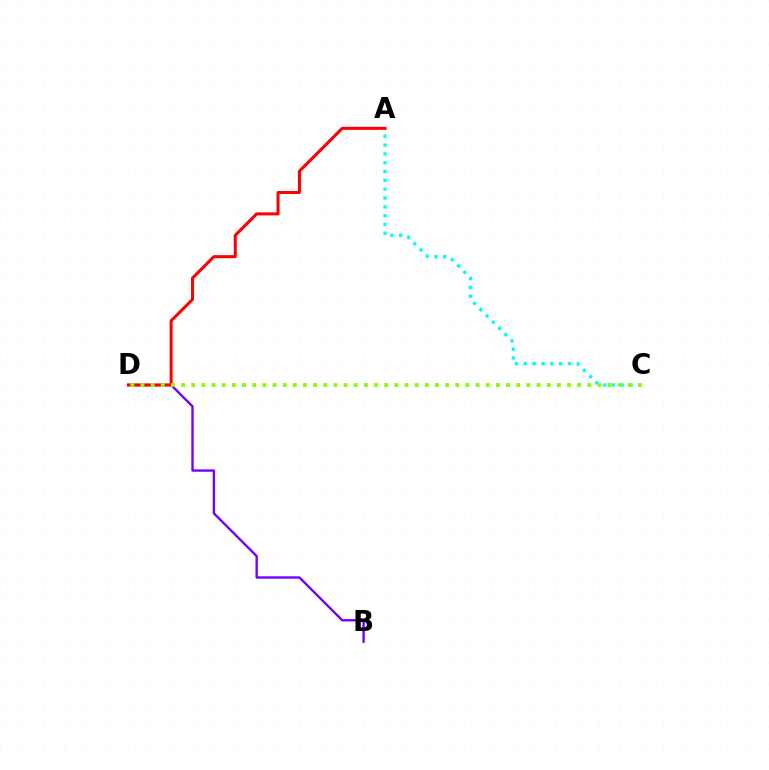{('B', 'D'): [{'color': '#7200ff', 'line_style': 'solid', 'thickness': 1.71}], ('A', 'C'): [{'color': '#00fff6', 'line_style': 'dotted', 'thickness': 2.4}], ('A', 'D'): [{'color': '#ff0000', 'line_style': 'solid', 'thickness': 2.18}], ('C', 'D'): [{'color': '#84ff00', 'line_style': 'dotted', 'thickness': 2.76}]}